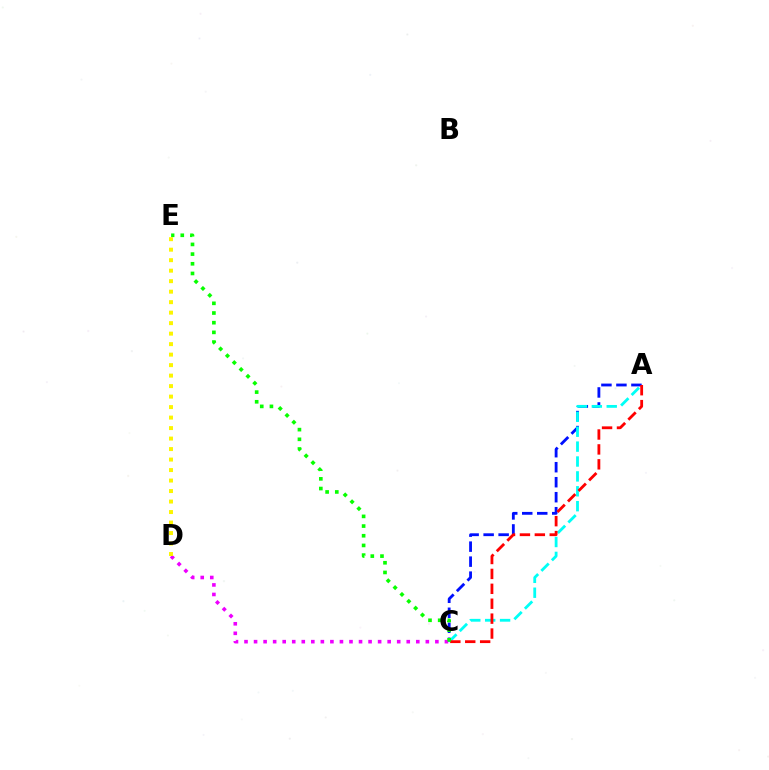{('A', 'C'): [{'color': '#0010ff', 'line_style': 'dashed', 'thickness': 2.04}, {'color': '#00fff6', 'line_style': 'dashed', 'thickness': 2.02}, {'color': '#ff0000', 'line_style': 'dashed', 'thickness': 2.03}], ('C', 'D'): [{'color': '#ee00ff', 'line_style': 'dotted', 'thickness': 2.59}], ('C', 'E'): [{'color': '#08ff00', 'line_style': 'dotted', 'thickness': 2.63}], ('D', 'E'): [{'color': '#fcf500', 'line_style': 'dotted', 'thickness': 2.85}]}